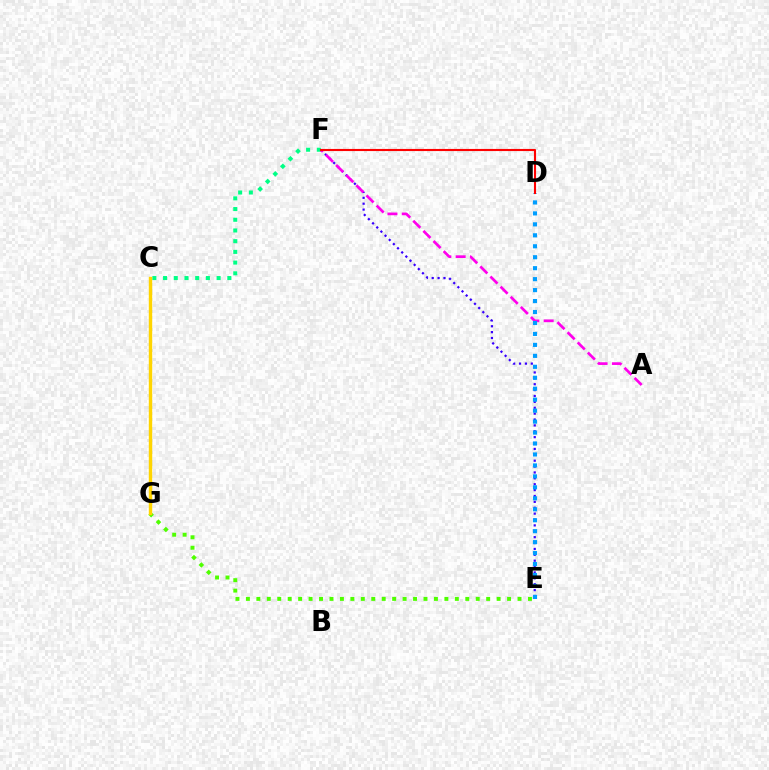{('C', 'F'): [{'color': '#00ff86', 'line_style': 'dotted', 'thickness': 2.91}], ('E', 'F'): [{'color': '#3700ff', 'line_style': 'dotted', 'thickness': 1.6}], ('E', 'G'): [{'color': '#4fff00', 'line_style': 'dotted', 'thickness': 2.84}], ('C', 'G'): [{'color': '#ffd500', 'line_style': 'solid', 'thickness': 2.46}], ('A', 'F'): [{'color': '#ff00ed', 'line_style': 'dashed', 'thickness': 1.95}], ('D', 'E'): [{'color': '#009eff', 'line_style': 'dotted', 'thickness': 2.98}], ('D', 'F'): [{'color': '#ff0000', 'line_style': 'solid', 'thickness': 1.53}]}